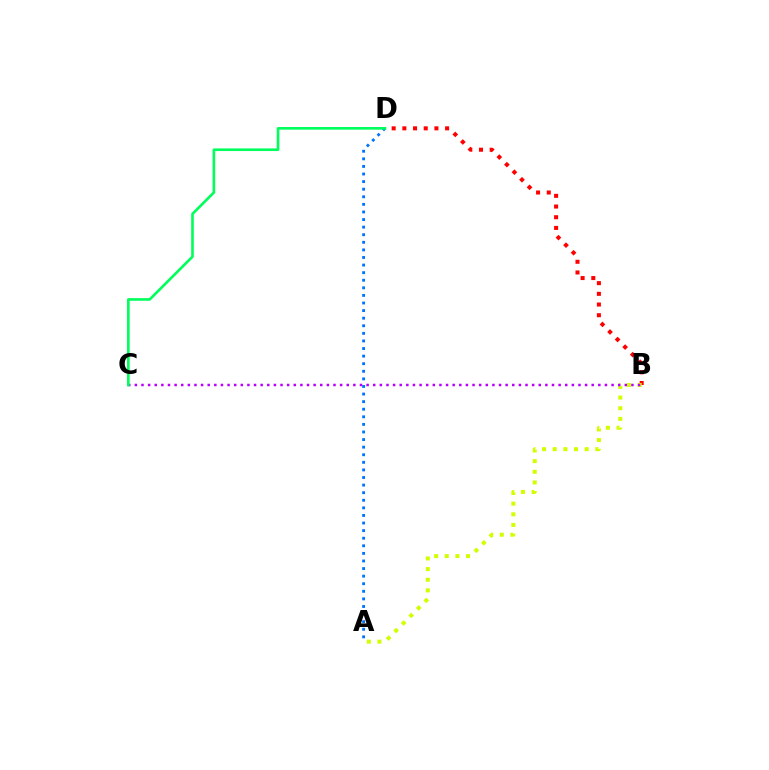{('B', 'D'): [{'color': '#ff0000', 'line_style': 'dotted', 'thickness': 2.9}], ('A', 'B'): [{'color': '#d1ff00', 'line_style': 'dotted', 'thickness': 2.89}], ('A', 'D'): [{'color': '#0074ff', 'line_style': 'dotted', 'thickness': 2.06}], ('B', 'C'): [{'color': '#b900ff', 'line_style': 'dotted', 'thickness': 1.8}], ('C', 'D'): [{'color': '#00ff5c', 'line_style': 'solid', 'thickness': 1.9}]}